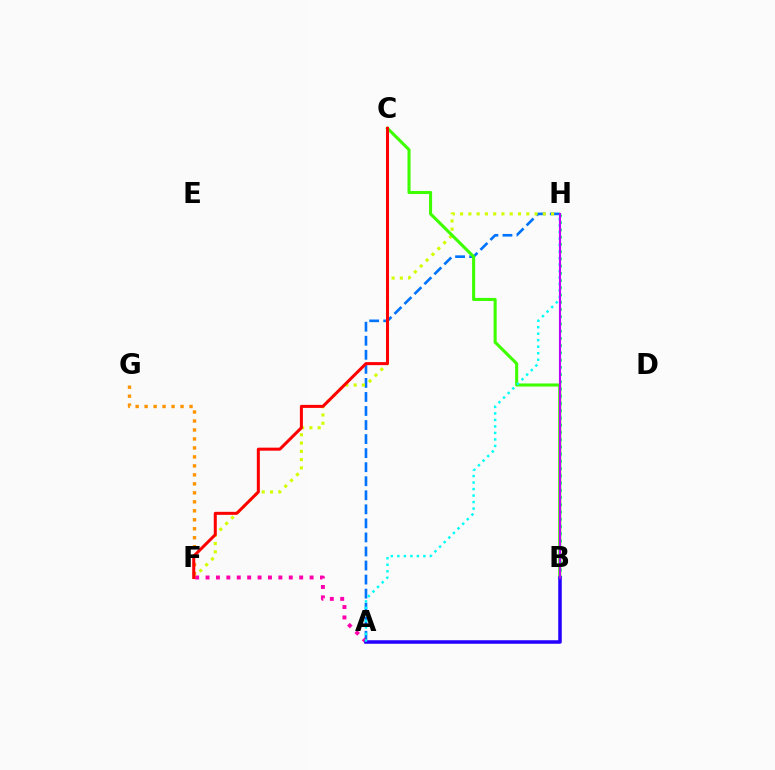{('A', 'H'): [{'color': '#0074ff', 'line_style': 'dashed', 'thickness': 1.91}, {'color': '#00fff6', 'line_style': 'dotted', 'thickness': 1.77}], ('F', 'G'): [{'color': '#ff9400', 'line_style': 'dotted', 'thickness': 2.44}], ('B', 'H'): [{'color': '#00ff5c', 'line_style': 'dotted', 'thickness': 1.97}, {'color': '#b900ff', 'line_style': 'solid', 'thickness': 1.53}], ('F', 'H'): [{'color': '#d1ff00', 'line_style': 'dotted', 'thickness': 2.25}], ('B', 'C'): [{'color': '#3dff00', 'line_style': 'solid', 'thickness': 2.21}], ('A', 'F'): [{'color': '#ff00ac', 'line_style': 'dotted', 'thickness': 2.83}], ('C', 'F'): [{'color': '#ff0000', 'line_style': 'solid', 'thickness': 2.18}], ('A', 'B'): [{'color': '#2500ff', 'line_style': 'solid', 'thickness': 2.53}]}